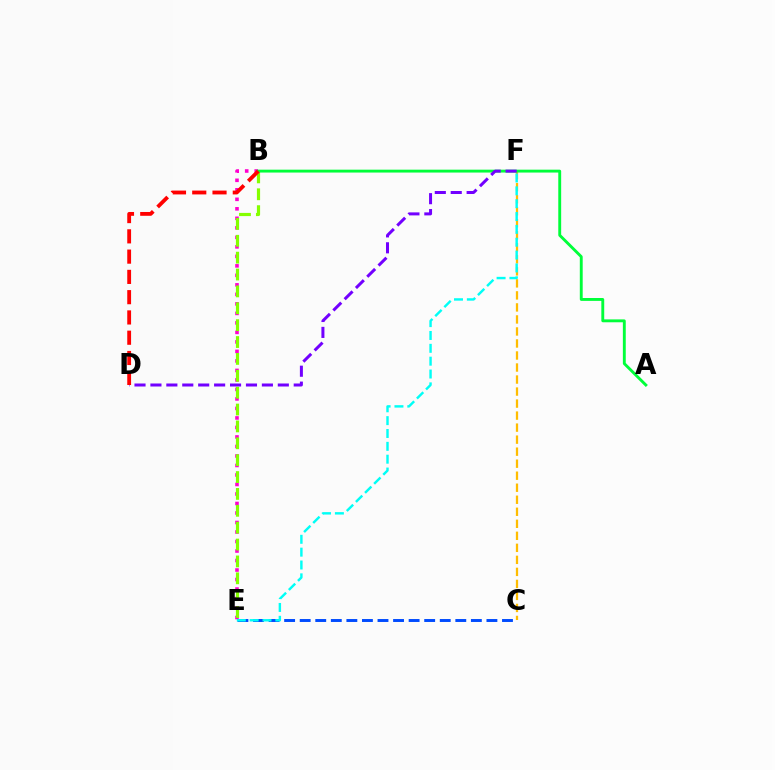{('C', 'F'): [{'color': '#ffbd00', 'line_style': 'dashed', 'thickness': 1.63}], ('B', 'E'): [{'color': '#ff00cf', 'line_style': 'dotted', 'thickness': 2.58}, {'color': '#84ff00', 'line_style': 'dashed', 'thickness': 2.29}], ('C', 'E'): [{'color': '#004bff', 'line_style': 'dashed', 'thickness': 2.11}], ('A', 'B'): [{'color': '#00ff39', 'line_style': 'solid', 'thickness': 2.07}], ('D', 'F'): [{'color': '#7200ff', 'line_style': 'dashed', 'thickness': 2.16}], ('E', 'F'): [{'color': '#00fff6', 'line_style': 'dashed', 'thickness': 1.75}], ('B', 'D'): [{'color': '#ff0000', 'line_style': 'dashed', 'thickness': 2.75}]}